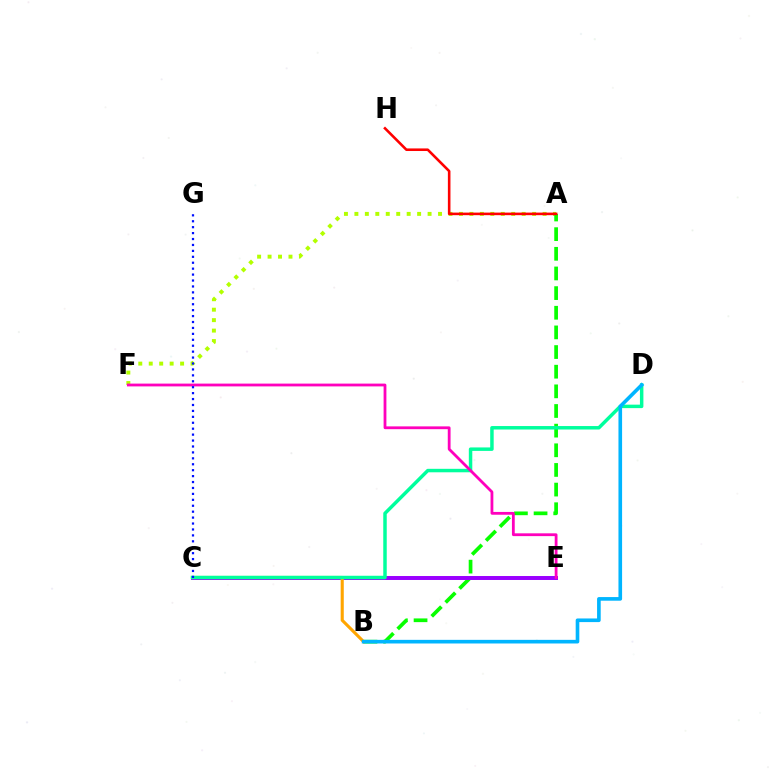{('A', 'F'): [{'color': '#b3ff00', 'line_style': 'dotted', 'thickness': 2.84}], ('A', 'B'): [{'color': '#08ff00', 'line_style': 'dashed', 'thickness': 2.67}], ('C', 'E'): [{'color': '#9b00ff', 'line_style': 'solid', 'thickness': 2.85}], ('B', 'C'): [{'color': '#ffa500', 'line_style': 'solid', 'thickness': 2.23}], ('C', 'D'): [{'color': '#00ff9d', 'line_style': 'solid', 'thickness': 2.5}], ('B', 'D'): [{'color': '#00b5ff', 'line_style': 'solid', 'thickness': 2.62}], ('E', 'F'): [{'color': '#ff00bd', 'line_style': 'solid', 'thickness': 2.01}], ('A', 'H'): [{'color': '#ff0000', 'line_style': 'solid', 'thickness': 1.86}], ('C', 'G'): [{'color': '#0010ff', 'line_style': 'dotted', 'thickness': 1.61}]}